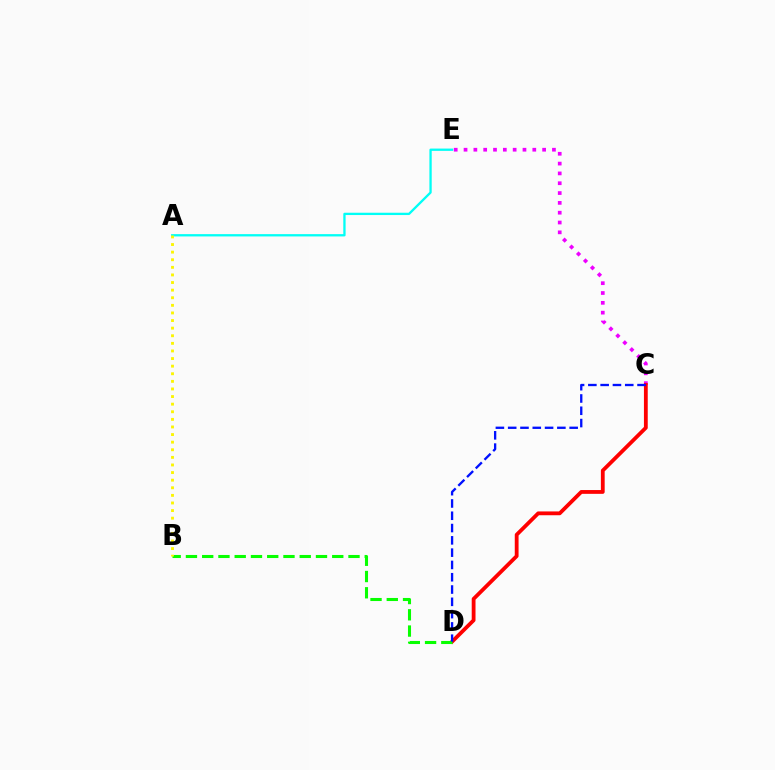{('A', 'E'): [{'color': '#00fff6', 'line_style': 'solid', 'thickness': 1.66}], ('C', 'E'): [{'color': '#ee00ff', 'line_style': 'dotted', 'thickness': 2.67}], ('C', 'D'): [{'color': '#ff0000', 'line_style': 'solid', 'thickness': 2.73}, {'color': '#0010ff', 'line_style': 'dashed', 'thickness': 1.67}], ('B', 'D'): [{'color': '#08ff00', 'line_style': 'dashed', 'thickness': 2.21}], ('A', 'B'): [{'color': '#fcf500', 'line_style': 'dotted', 'thickness': 2.07}]}